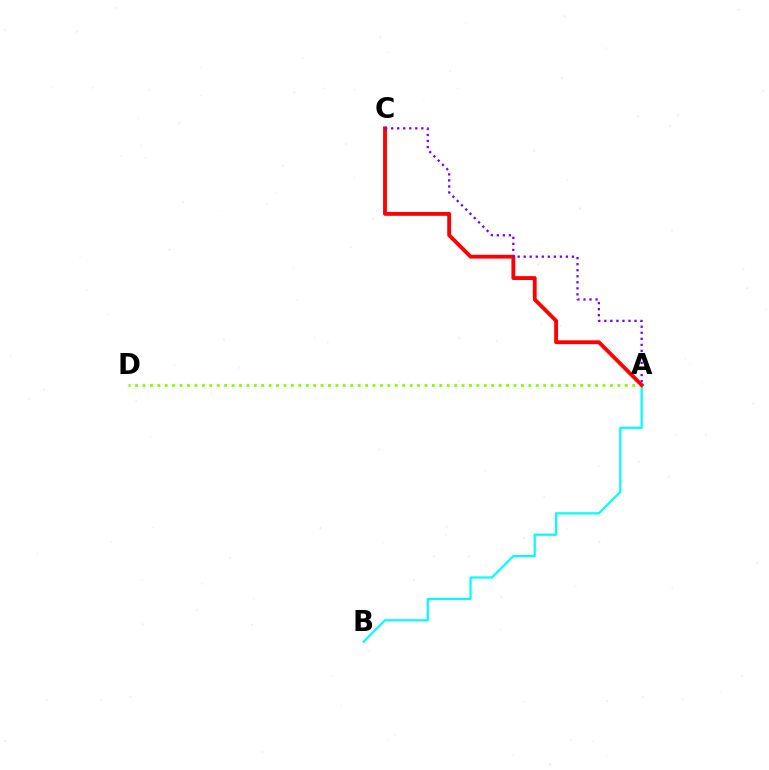{('A', 'B'): [{'color': '#00fff6', 'line_style': 'solid', 'thickness': 1.59}], ('A', 'D'): [{'color': '#84ff00', 'line_style': 'dotted', 'thickness': 2.02}], ('A', 'C'): [{'color': '#ff0000', 'line_style': 'solid', 'thickness': 2.77}, {'color': '#7200ff', 'line_style': 'dotted', 'thickness': 1.64}]}